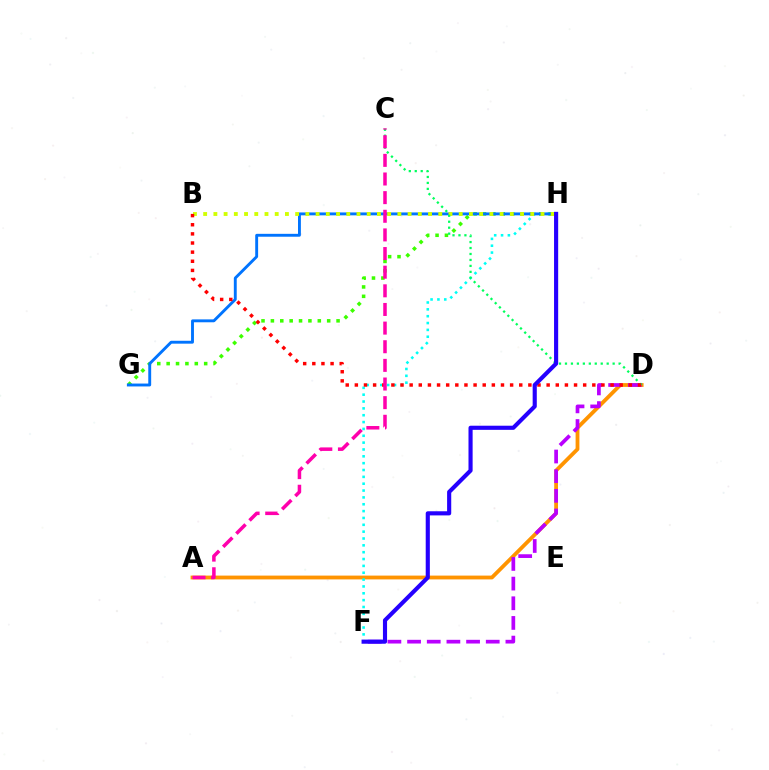{('A', 'D'): [{'color': '#ff9400', 'line_style': 'solid', 'thickness': 2.74}], ('F', 'H'): [{'color': '#00fff6', 'line_style': 'dotted', 'thickness': 1.86}, {'color': '#2500ff', 'line_style': 'solid', 'thickness': 2.97}], ('G', 'H'): [{'color': '#3dff00', 'line_style': 'dotted', 'thickness': 2.55}, {'color': '#0074ff', 'line_style': 'solid', 'thickness': 2.08}], ('D', 'F'): [{'color': '#b900ff', 'line_style': 'dashed', 'thickness': 2.67}], ('B', 'H'): [{'color': '#d1ff00', 'line_style': 'dotted', 'thickness': 2.78}], ('C', 'D'): [{'color': '#00ff5c', 'line_style': 'dotted', 'thickness': 1.62}], ('B', 'D'): [{'color': '#ff0000', 'line_style': 'dotted', 'thickness': 2.48}], ('A', 'C'): [{'color': '#ff00ac', 'line_style': 'dashed', 'thickness': 2.53}]}